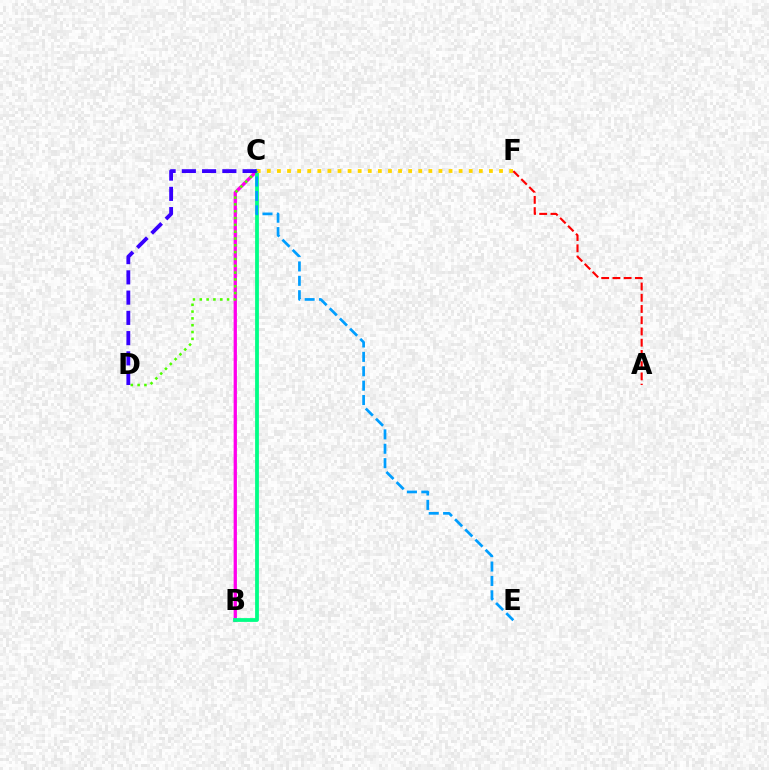{('B', 'C'): [{'color': '#ff00ed', 'line_style': 'solid', 'thickness': 2.37}, {'color': '#00ff86', 'line_style': 'solid', 'thickness': 2.73}], ('C', 'F'): [{'color': '#ffd500', 'line_style': 'dotted', 'thickness': 2.74}], ('A', 'F'): [{'color': '#ff0000', 'line_style': 'dashed', 'thickness': 1.53}], ('C', 'E'): [{'color': '#009eff', 'line_style': 'dashed', 'thickness': 1.96}], ('C', 'D'): [{'color': '#4fff00', 'line_style': 'dotted', 'thickness': 1.85}, {'color': '#3700ff', 'line_style': 'dashed', 'thickness': 2.75}]}